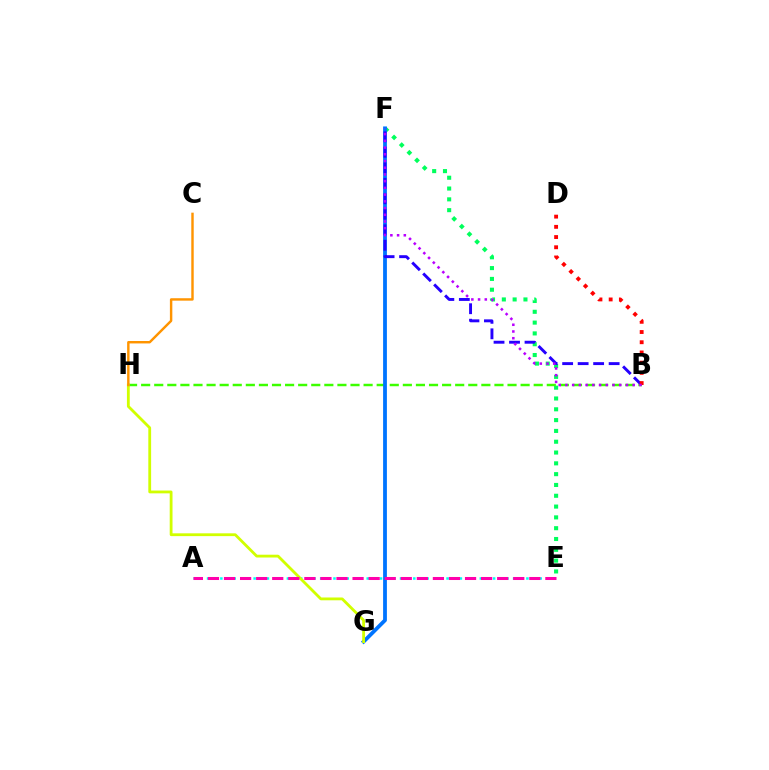{('E', 'F'): [{'color': '#00ff5c', 'line_style': 'dotted', 'thickness': 2.94}], ('A', 'E'): [{'color': '#00fff6', 'line_style': 'dotted', 'thickness': 1.81}, {'color': '#ff00ac', 'line_style': 'dashed', 'thickness': 2.18}], ('B', 'H'): [{'color': '#3dff00', 'line_style': 'dashed', 'thickness': 1.78}], ('F', 'G'): [{'color': '#0074ff', 'line_style': 'solid', 'thickness': 2.73}], ('B', 'F'): [{'color': '#2500ff', 'line_style': 'dashed', 'thickness': 2.1}, {'color': '#b900ff', 'line_style': 'dotted', 'thickness': 1.83}], ('G', 'H'): [{'color': '#d1ff00', 'line_style': 'solid', 'thickness': 2.02}], ('B', 'D'): [{'color': '#ff0000', 'line_style': 'dotted', 'thickness': 2.77}], ('C', 'H'): [{'color': '#ff9400', 'line_style': 'solid', 'thickness': 1.75}]}